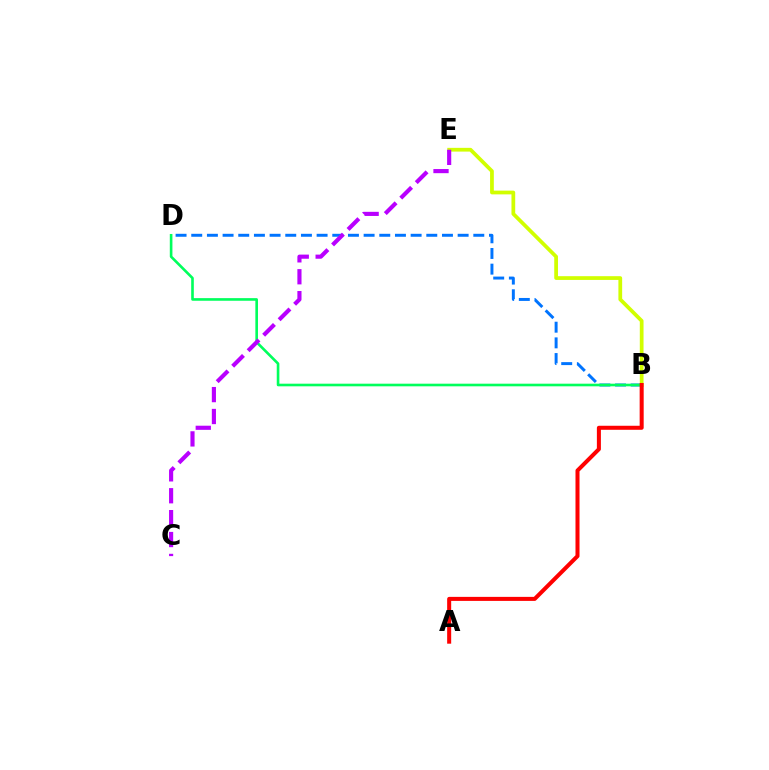{('B', 'D'): [{'color': '#0074ff', 'line_style': 'dashed', 'thickness': 2.13}, {'color': '#00ff5c', 'line_style': 'solid', 'thickness': 1.89}], ('B', 'E'): [{'color': '#d1ff00', 'line_style': 'solid', 'thickness': 2.7}], ('A', 'B'): [{'color': '#ff0000', 'line_style': 'solid', 'thickness': 2.9}], ('C', 'E'): [{'color': '#b900ff', 'line_style': 'dashed', 'thickness': 2.97}]}